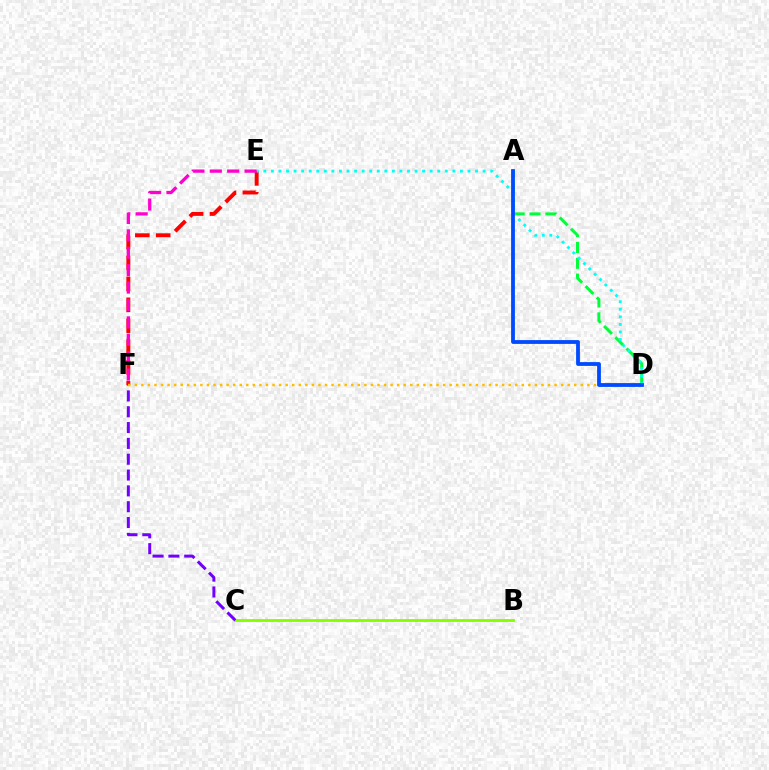{('E', 'F'): [{'color': '#ff0000', 'line_style': 'dashed', 'thickness': 2.84}, {'color': '#ff00cf', 'line_style': 'dashed', 'thickness': 2.36}], ('B', 'C'): [{'color': '#84ff00', 'line_style': 'solid', 'thickness': 2.02}], ('A', 'D'): [{'color': '#00ff39', 'line_style': 'dashed', 'thickness': 2.15}, {'color': '#004bff', 'line_style': 'solid', 'thickness': 2.74}], ('C', 'F'): [{'color': '#7200ff', 'line_style': 'dashed', 'thickness': 2.15}], ('D', 'F'): [{'color': '#ffbd00', 'line_style': 'dotted', 'thickness': 1.78}], ('D', 'E'): [{'color': '#00fff6', 'line_style': 'dotted', 'thickness': 2.05}]}